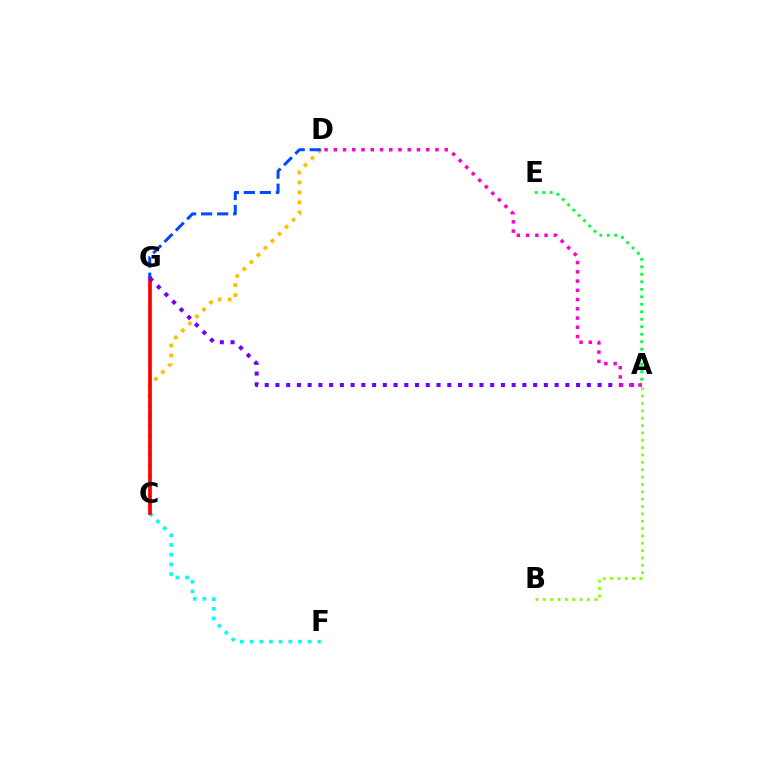{('C', 'D'): [{'color': '#ffbd00', 'line_style': 'dotted', 'thickness': 2.7}], ('C', 'F'): [{'color': '#00fff6', 'line_style': 'dotted', 'thickness': 2.63}], ('C', 'G'): [{'color': '#ff0000', 'line_style': 'solid', 'thickness': 2.67}], ('A', 'B'): [{'color': '#84ff00', 'line_style': 'dotted', 'thickness': 2.0}], ('D', 'G'): [{'color': '#004bff', 'line_style': 'dashed', 'thickness': 2.18}], ('A', 'G'): [{'color': '#7200ff', 'line_style': 'dotted', 'thickness': 2.92}], ('A', 'E'): [{'color': '#00ff39', 'line_style': 'dotted', 'thickness': 2.03}], ('A', 'D'): [{'color': '#ff00cf', 'line_style': 'dotted', 'thickness': 2.51}]}